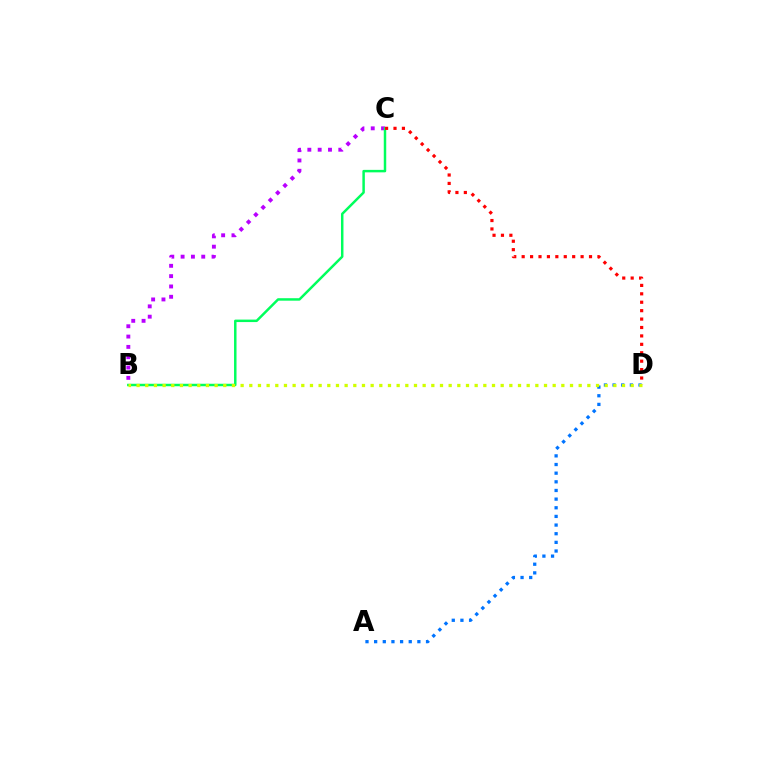{('B', 'C'): [{'color': '#b900ff', 'line_style': 'dotted', 'thickness': 2.8}, {'color': '#00ff5c', 'line_style': 'solid', 'thickness': 1.78}], ('A', 'D'): [{'color': '#0074ff', 'line_style': 'dotted', 'thickness': 2.35}], ('C', 'D'): [{'color': '#ff0000', 'line_style': 'dotted', 'thickness': 2.29}], ('B', 'D'): [{'color': '#d1ff00', 'line_style': 'dotted', 'thickness': 2.36}]}